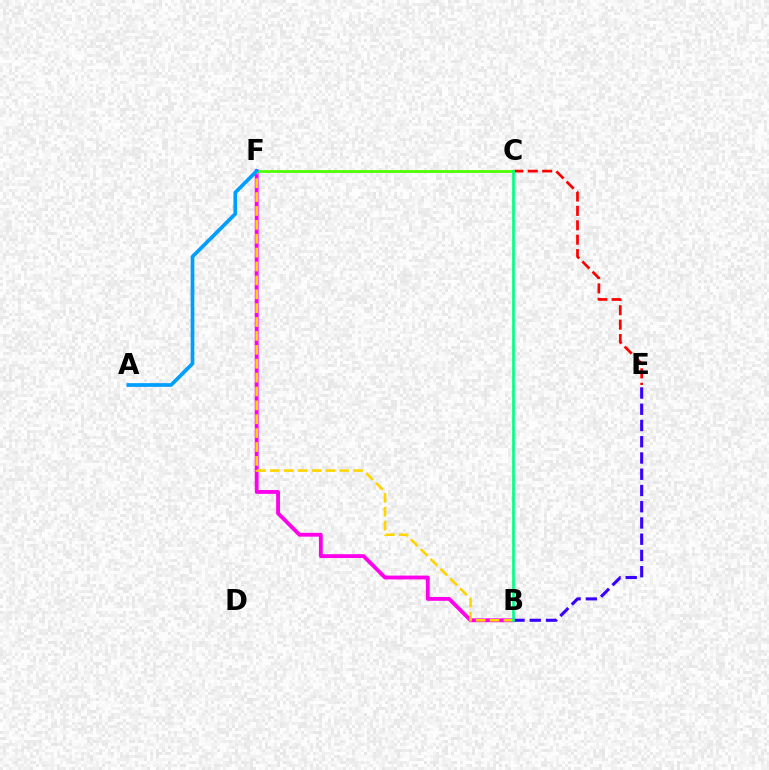{('C', 'E'): [{'color': '#ff0000', 'line_style': 'dashed', 'thickness': 1.96}], ('B', 'F'): [{'color': '#ff00ed', 'line_style': 'solid', 'thickness': 2.77}, {'color': '#ffd500', 'line_style': 'dashed', 'thickness': 1.89}], ('B', 'E'): [{'color': '#3700ff', 'line_style': 'dashed', 'thickness': 2.21}], ('C', 'F'): [{'color': '#4fff00', 'line_style': 'solid', 'thickness': 2.0}], ('A', 'F'): [{'color': '#009eff', 'line_style': 'solid', 'thickness': 2.67}], ('B', 'C'): [{'color': '#00ff86', 'line_style': 'solid', 'thickness': 1.91}]}